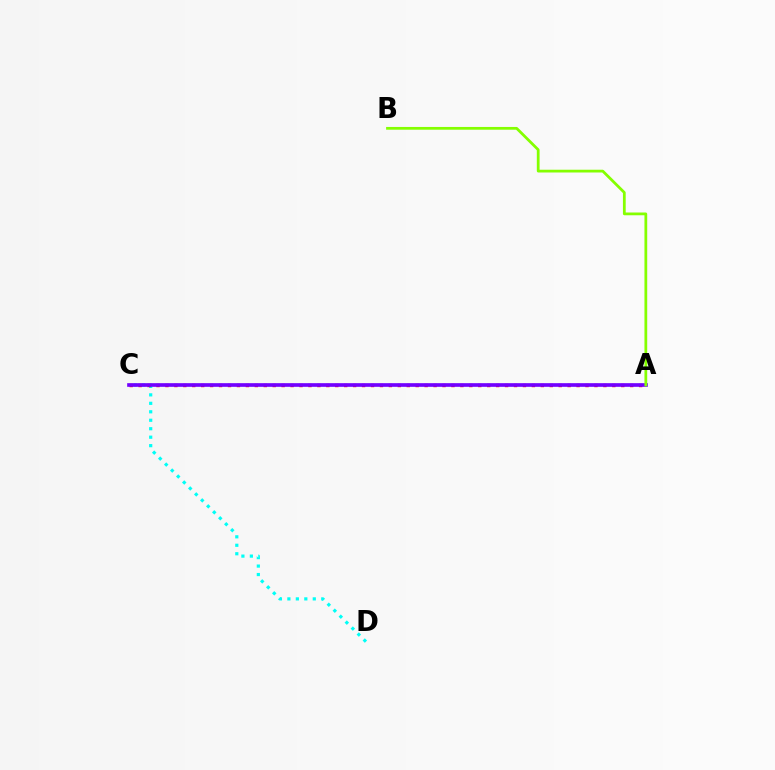{('C', 'D'): [{'color': '#00fff6', 'line_style': 'dotted', 'thickness': 2.3}], ('A', 'C'): [{'color': '#ff0000', 'line_style': 'dotted', 'thickness': 2.43}, {'color': '#7200ff', 'line_style': 'solid', 'thickness': 2.63}], ('A', 'B'): [{'color': '#84ff00', 'line_style': 'solid', 'thickness': 1.99}]}